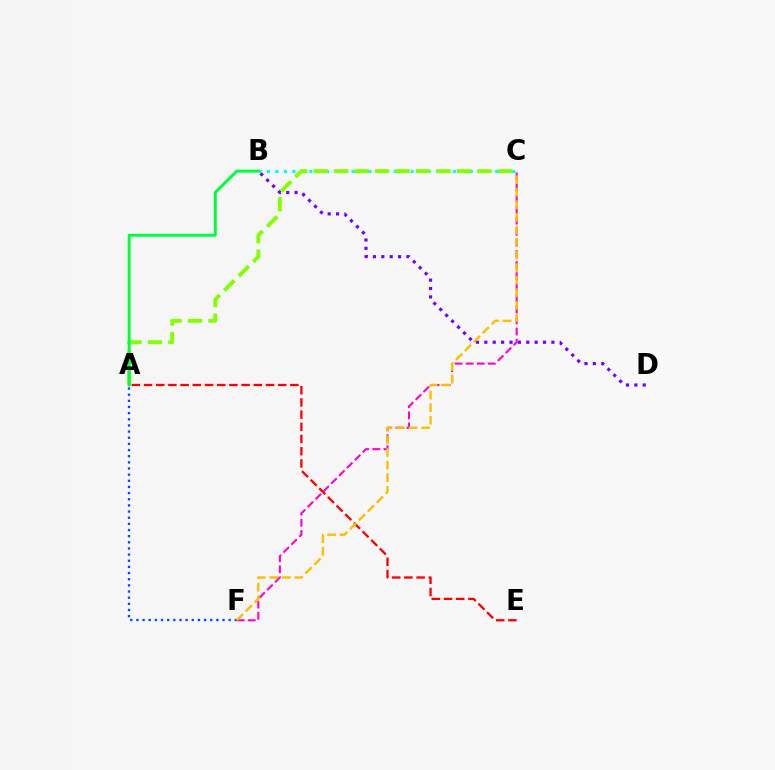{('C', 'F'): [{'color': '#ff00cf', 'line_style': 'dashed', 'thickness': 1.51}, {'color': '#ffbd00', 'line_style': 'dashed', 'thickness': 1.71}], ('B', 'D'): [{'color': '#7200ff', 'line_style': 'dotted', 'thickness': 2.28}], ('A', 'E'): [{'color': '#ff0000', 'line_style': 'dashed', 'thickness': 1.66}], ('B', 'C'): [{'color': '#00fff6', 'line_style': 'dotted', 'thickness': 2.3}], ('A', 'F'): [{'color': '#004bff', 'line_style': 'dotted', 'thickness': 1.67}], ('A', 'C'): [{'color': '#84ff00', 'line_style': 'dashed', 'thickness': 2.78}], ('A', 'B'): [{'color': '#00ff39', 'line_style': 'solid', 'thickness': 2.11}]}